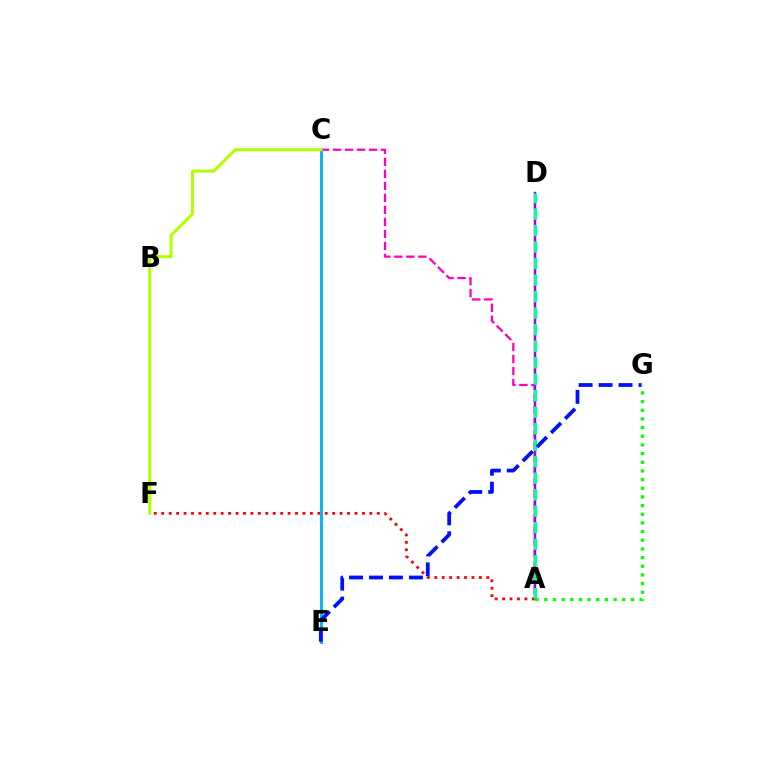{('A', 'C'): [{'color': '#ff00bd', 'line_style': 'dashed', 'thickness': 1.63}], ('A', 'D'): [{'color': '#9b00ff', 'line_style': 'solid', 'thickness': 1.78}, {'color': '#00ff9d', 'line_style': 'dashed', 'thickness': 2.24}], ('A', 'F'): [{'color': '#ff0000', 'line_style': 'dotted', 'thickness': 2.02}], ('C', 'E'): [{'color': '#ffa500', 'line_style': 'solid', 'thickness': 2.22}, {'color': '#00b5ff', 'line_style': 'solid', 'thickness': 2.07}], ('C', 'F'): [{'color': '#b3ff00', 'line_style': 'solid', 'thickness': 2.16}], ('E', 'G'): [{'color': '#0010ff', 'line_style': 'dashed', 'thickness': 2.71}], ('A', 'G'): [{'color': '#08ff00', 'line_style': 'dotted', 'thickness': 2.35}]}